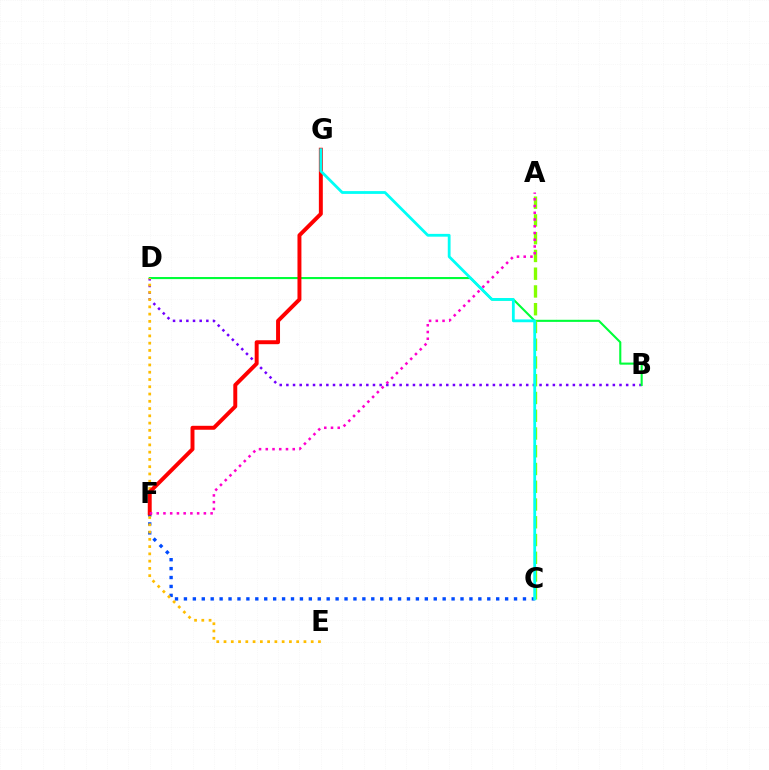{('C', 'F'): [{'color': '#004bff', 'line_style': 'dotted', 'thickness': 2.42}], ('B', 'D'): [{'color': '#7200ff', 'line_style': 'dotted', 'thickness': 1.81}, {'color': '#00ff39', 'line_style': 'solid', 'thickness': 1.51}], ('A', 'C'): [{'color': '#84ff00', 'line_style': 'dashed', 'thickness': 2.41}], ('D', 'E'): [{'color': '#ffbd00', 'line_style': 'dotted', 'thickness': 1.97}], ('F', 'G'): [{'color': '#ff0000', 'line_style': 'solid', 'thickness': 2.84}], ('C', 'G'): [{'color': '#00fff6', 'line_style': 'solid', 'thickness': 2.01}], ('A', 'F'): [{'color': '#ff00cf', 'line_style': 'dotted', 'thickness': 1.83}]}